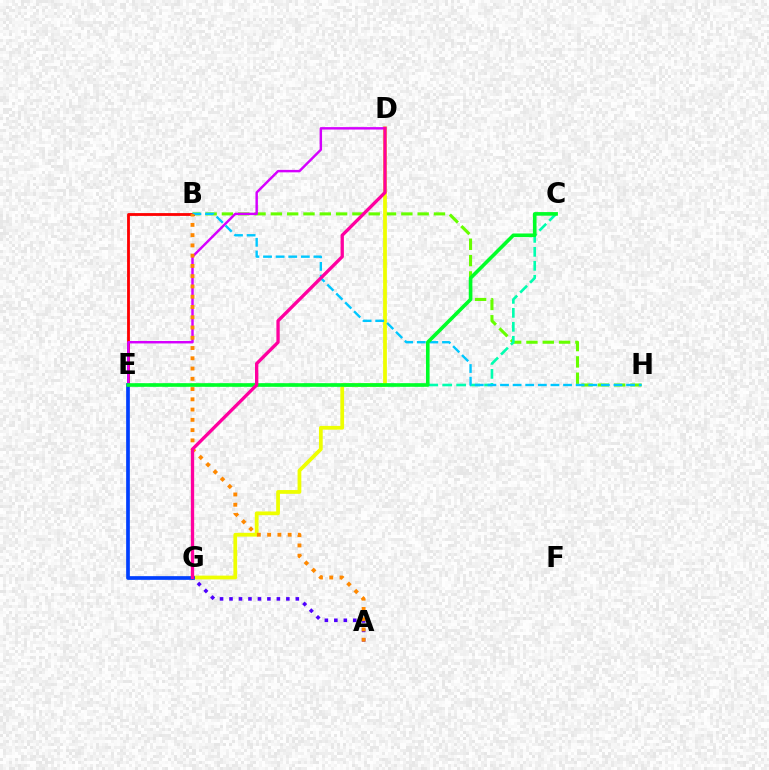{('B', 'H'): [{'color': '#66ff00', 'line_style': 'dashed', 'thickness': 2.22}, {'color': '#00c7ff', 'line_style': 'dashed', 'thickness': 1.71}], ('D', 'G'): [{'color': '#eeff00', 'line_style': 'solid', 'thickness': 2.7}, {'color': '#ff00a0', 'line_style': 'solid', 'thickness': 2.39}], ('C', 'E'): [{'color': '#00ffaf', 'line_style': 'dashed', 'thickness': 1.9}, {'color': '#00ff27', 'line_style': 'solid', 'thickness': 2.6}], ('B', 'E'): [{'color': '#ff0000', 'line_style': 'solid', 'thickness': 2.03}], ('A', 'G'): [{'color': '#4f00ff', 'line_style': 'dotted', 'thickness': 2.57}], ('D', 'E'): [{'color': '#d600ff', 'line_style': 'solid', 'thickness': 1.76}], ('E', 'G'): [{'color': '#003fff', 'line_style': 'solid', 'thickness': 2.66}], ('A', 'B'): [{'color': '#ff8800', 'line_style': 'dotted', 'thickness': 2.79}]}